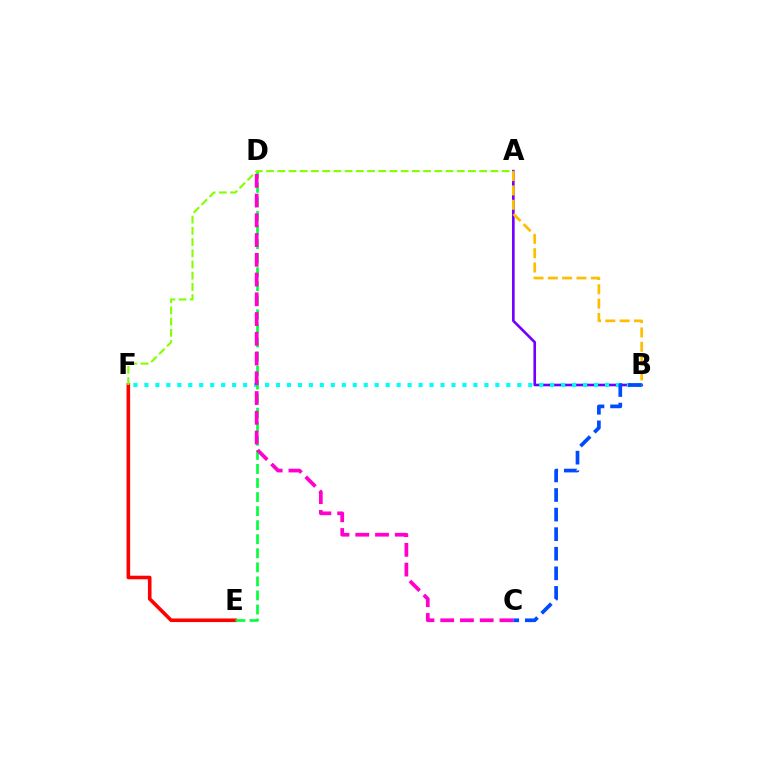{('E', 'F'): [{'color': '#ff0000', 'line_style': 'solid', 'thickness': 2.59}], ('A', 'B'): [{'color': '#7200ff', 'line_style': 'solid', 'thickness': 1.9}, {'color': '#ffbd00', 'line_style': 'dashed', 'thickness': 1.95}], ('B', 'F'): [{'color': '#00fff6', 'line_style': 'dotted', 'thickness': 2.98}], ('D', 'E'): [{'color': '#00ff39', 'line_style': 'dashed', 'thickness': 1.91}], ('B', 'C'): [{'color': '#004bff', 'line_style': 'dashed', 'thickness': 2.66}], ('C', 'D'): [{'color': '#ff00cf', 'line_style': 'dashed', 'thickness': 2.68}], ('A', 'F'): [{'color': '#84ff00', 'line_style': 'dashed', 'thickness': 1.52}]}